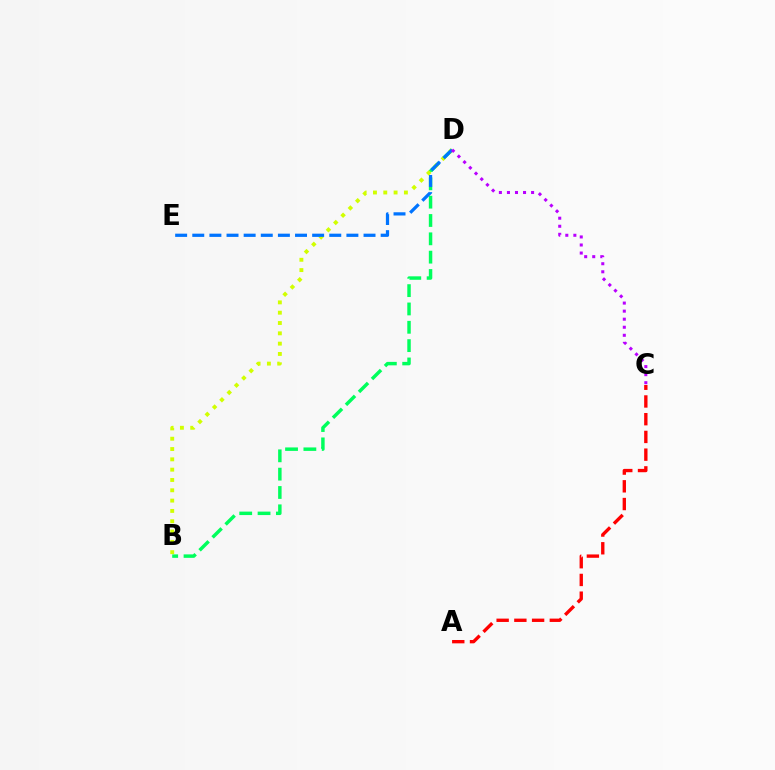{('B', 'D'): [{'color': '#00ff5c', 'line_style': 'dashed', 'thickness': 2.49}, {'color': '#d1ff00', 'line_style': 'dotted', 'thickness': 2.8}], ('A', 'C'): [{'color': '#ff0000', 'line_style': 'dashed', 'thickness': 2.41}], ('D', 'E'): [{'color': '#0074ff', 'line_style': 'dashed', 'thickness': 2.33}], ('C', 'D'): [{'color': '#b900ff', 'line_style': 'dotted', 'thickness': 2.19}]}